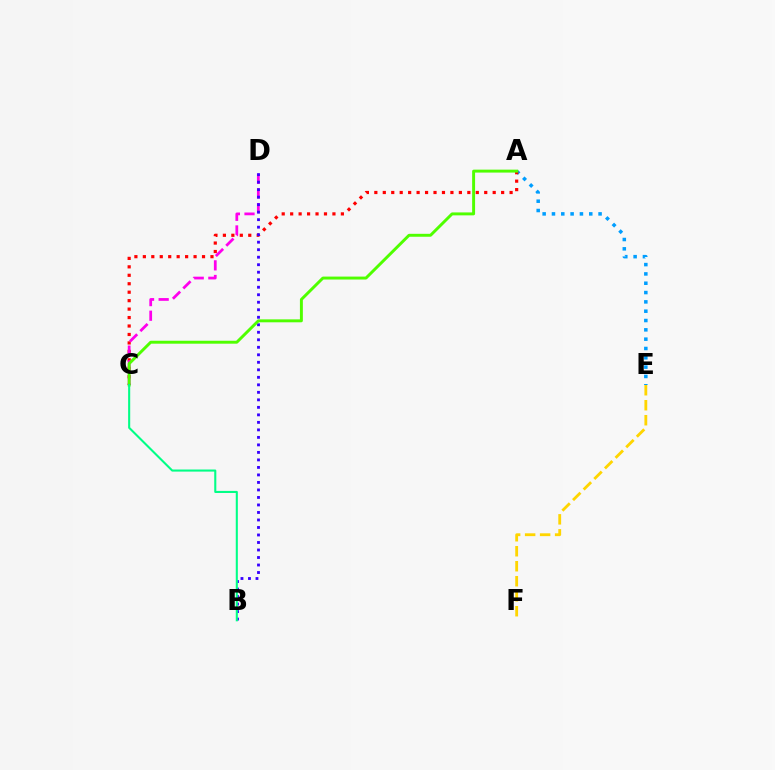{('A', 'E'): [{'color': '#009eff', 'line_style': 'dotted', 'thickness': 2.53}], ('A', 'C'): [{'color': '#ff0000', 'line_style': 'dotted', 'thickness': 2.3}, {'color': '#4fff00', 'line_style': 'solid', 'thickness': 2.11}], ('C', 'D'): [{'color': '#ff00ed', 'line_style': 'dashed', 'thickness': 1.99}], ('B', 'D'): [{'color': '#3700ff', 'line_style': 'dotted', 'thickness': 2.04}], ('E', 'F'): [{'color': '#ffd500', 'line_style': 'dashed', 'thickness': 2.04}], ('B', 'C'): [{'color': '#00ff86', 'line_style': 'solid', 'thickness': 1.5}]}